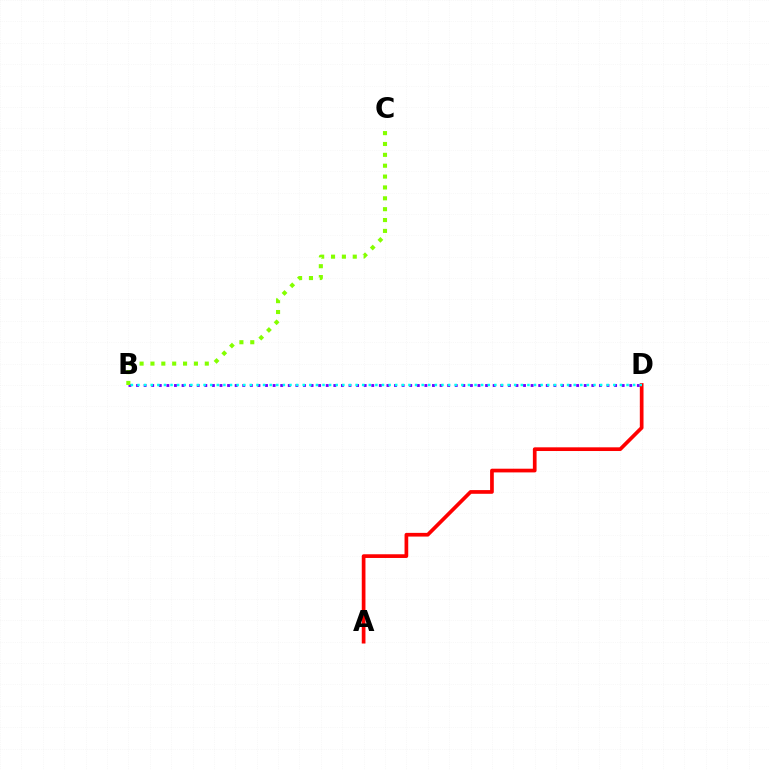{('B', 'D'): [{'color': '#7200ff', 'line_style': 'dotted', 'thickness': 2.06}, {'color': '#00fff6', 'line_style': 'dotted', 'thickness': 1.8}], ('B', 'C'): [{'color': '#84ff00', 'line_style': 'dotted', 'thickness': 2.95}], ('A', 'D'): [{'color': '#ff0000', 'line_style': 'solid', 'thickness': 2.67}]}